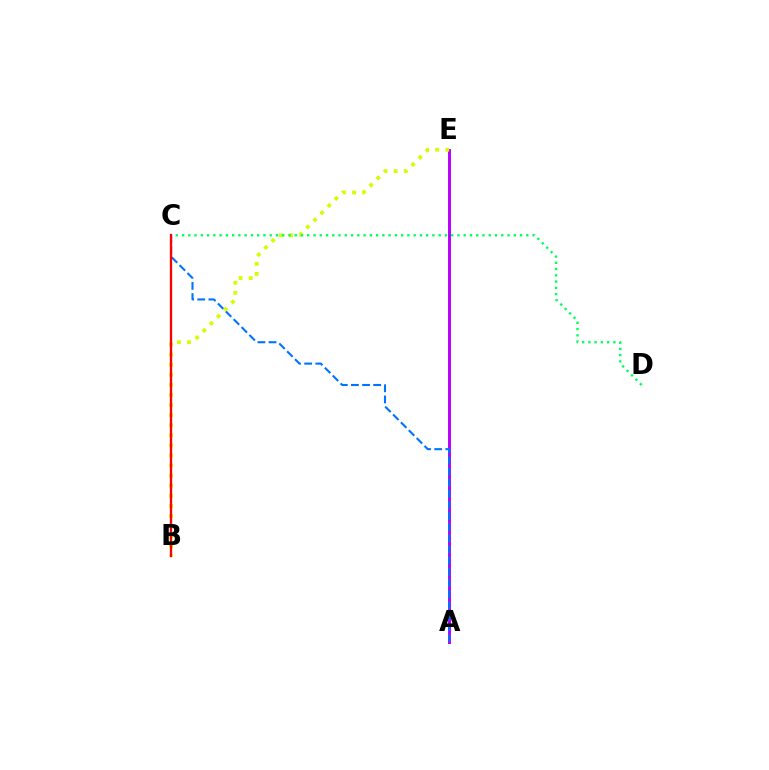{('A', 'E'): [{'color': '#b900ff', 'line_style': 'solid', 'thickness': 2.12}], ('A', 'C'): [{'color': '#0074ff', 'line_style': 'dashed', 'thickness': 1.51}], ('B', 'E'): [{'color': '#d1ff00', 'line_style': 'dotted', 'thickness': 2.74}], ('C', 'D'): [{'color': '#00ff5c', 'line_style': 'dotted', 'thickness': 1.7}], ('B', 'C'): [{'color': '#ff0000', 'line_style': 'solid', 'thickness': 1.68}]}